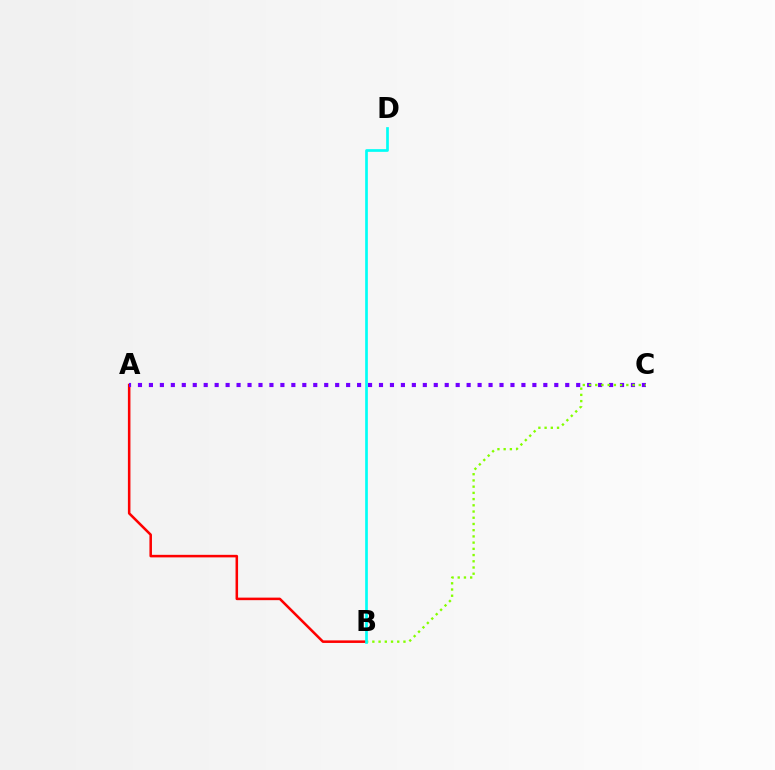{('A', 'B'): [{'color': '#ff0000', 'line_style': 'solid', 'thickness': 1.83}], ('A', 'C'): [{'color': '#7200ff', 'line_style': 'dotted', 'thickness': 2.98}], ('B', 'C'): [{'color': '#84ff00', 'line_style': 'dotted', 'thickness': 1.69}], ('B', 'D'): [{'color': '#00fff6', 'line_style': 'solid', 'thickness': 1.94}]}